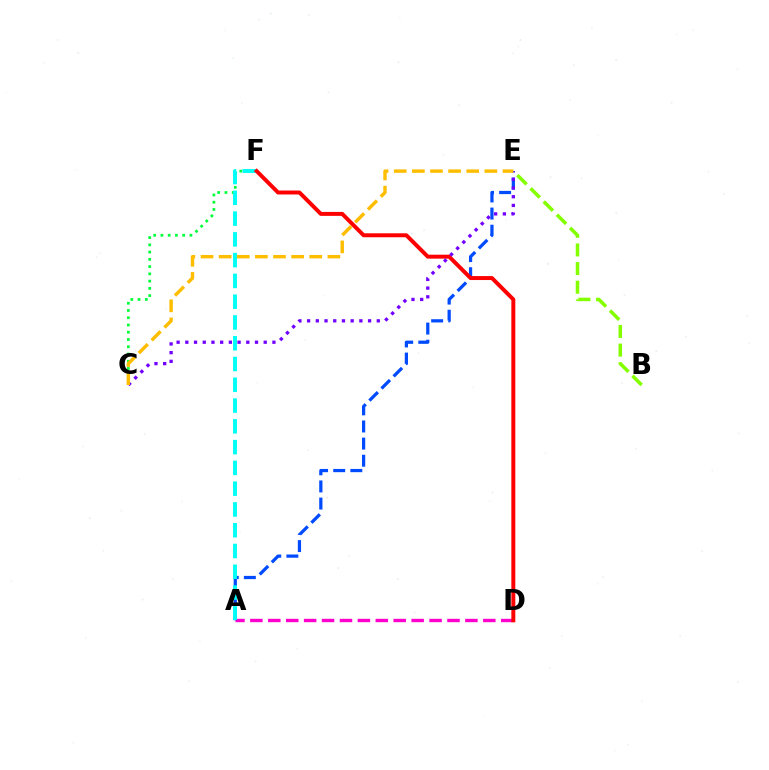{('C', 'F'): [{'color': '#00ff39', 'line_style': 'dotted', 'thickness': 1.97}], ('A', 'D'): [{'color': '#ff00cf', 'line_style': 'dashed', 'thickness': 2.43}], ('B', 'E'): [{'color': '#84ff00', 'line_style': 'dashed', 'thickness': 2.53}], ('A', 'E'): [{'color': '#004bff', 'line_style': 'dashed', 'thickness': 2.33}], ('A', 'F'): [{'color': '#00fff6', 'line_style': 'dashed', 'thickness': 2.82}], ('D', 'F'): [{'color': '#ff0000', 'line_style': 'solid', 'thickness': 2.85}], ('C', 'E'): [{'color': '#7200ff', 'line_style': 'dotted', 'thickness': 2.37}, {'color': '#ffbd00', 'line_style': 'dashed', 'thickness': 2.46}]}